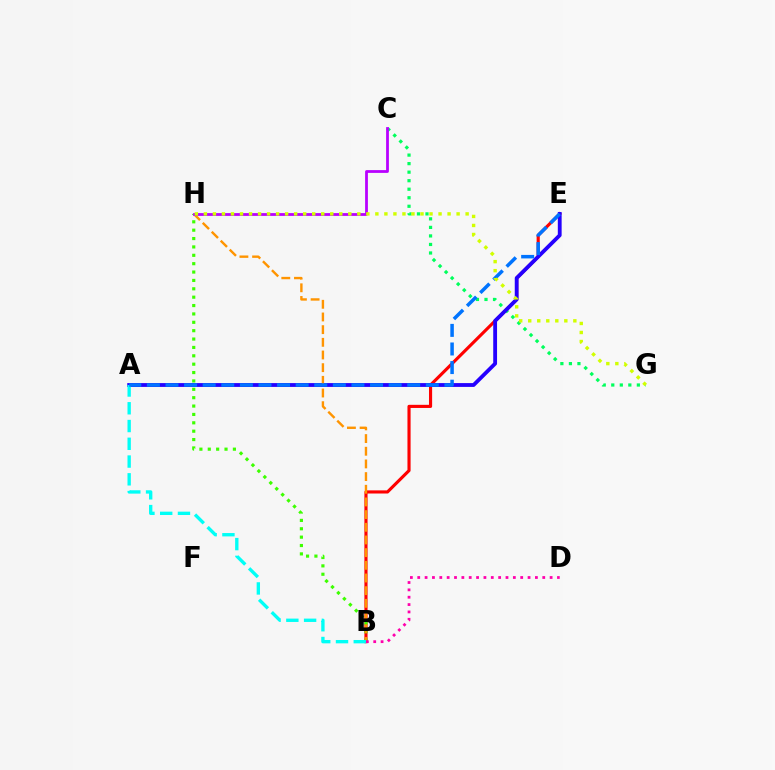{('B', 'E'): [{'color': '#ff0000', 'line_style': 'solid', 'thickness': 2.26}], ('C', 'G'): [{'color': '#00ff5c', 'line_style': 'dotted', 'thickness': 2.32}], ('B', 'H'): [{'color': '#3dff00', 'line_style': 'dotted', 'thickness': 2.28}, {'color': '#ff9400', 'line_style': 'dashed', 'thickness': 1.72}], ('A', 'E'): [{'color': '#2500ff', 'line_style': 'solid', 'thickness': 2.75}, {'color': '#0074ff', 'line_style': 'dashed', 'thickness': 2.53}], ('C', 'H'): [{'color': '#b900ff', 'line_style': 'solid', 'thickness': 2.0}], ('A', 'B'): [{'color': '#00fff6', 'line_style': 'dashed', 'thickness': 2.41}], ('G', 'H'): [{'color': '#d1ff00', 'line_style': 'dotted', 'thickness': 2.45}], ('B', 'D'): [{'color': '#ff00ac', 'line_style': 'dotted', 'thickness': 2.0}]}